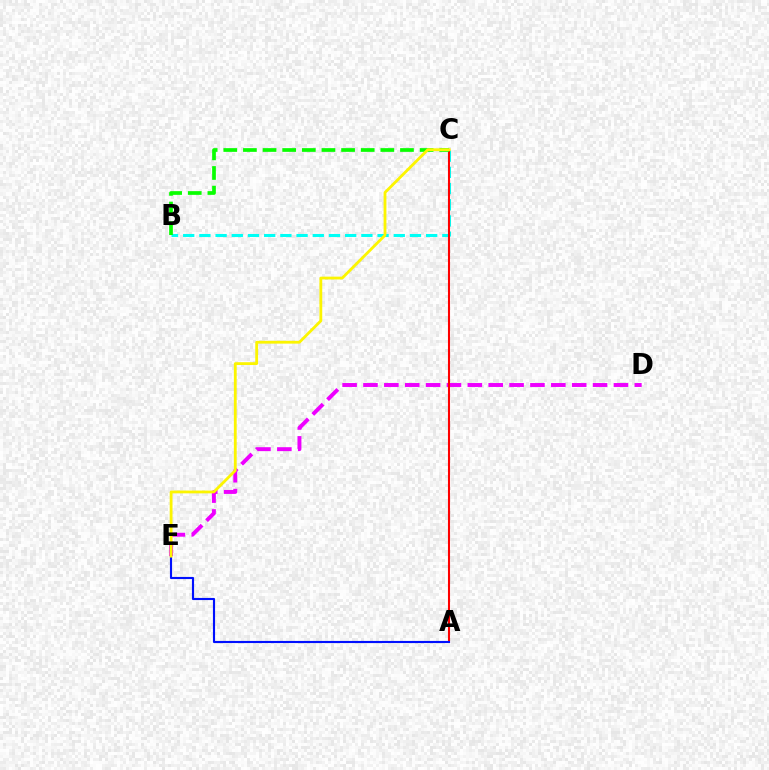{('D', 'E'): [{'color': '#ee00ff', 'line_style': 'dashed', 'thickness': 2.84}], ('B', 'C'): [{'color': '#00fff6', 'line_style': 'dashed', 'thickness': 2.2}, {'color': '#08ff00', 'line_style': 'dashed', 'thickness': 2.67}], ('A', 'C'): [{'color': '#ff0000', 'line_style': 'solid', 'thickness': 1.5}], ('A', 'E'): [{'color': '#0010ff', 'line_style': 'solid', 'thickness': 1.54}], ('C', 'E'): [{'color': '#fcf500', 'line_style': 'solid', 'thickness': 2.02}]}